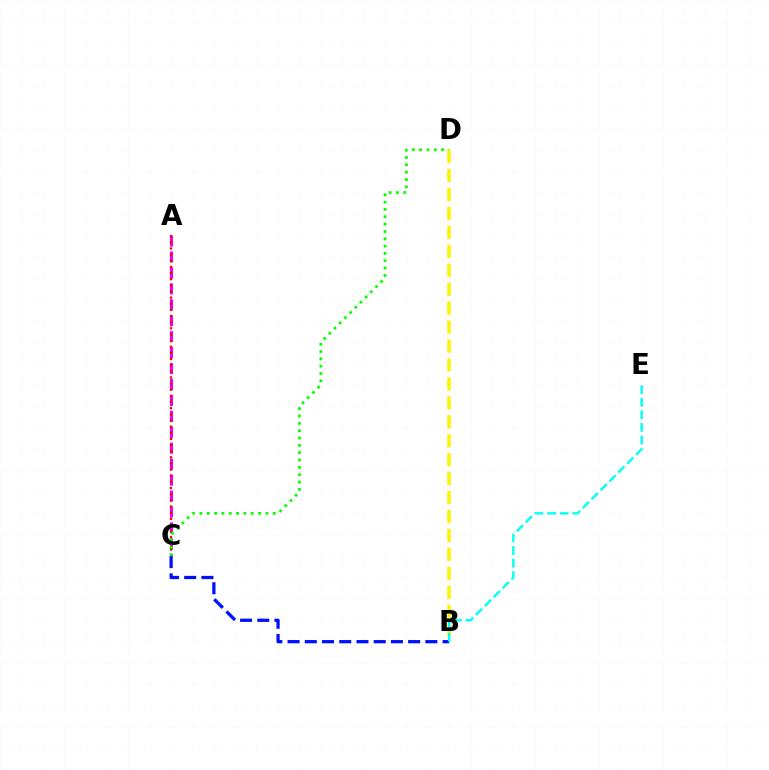{('A', 'C'): [{'color': '#ee00ff', 'line_style': 'dashed', 'thickness': 2.17}, {'color': '#ff0000', 'line_style': 'dotted', 'thickness': 1.67}], ('B', 'D'): [{'color': '#fcf500', 'line_style': 'dashed', 'thickness': 2.57}], ('B', 'C'): [{'color': '#0010ff', 'line_style': 'dashed', 'thickness': 2.34}], ('C', 'D'): [{'color': '#08ff00', 'line_style': 'dotted', 'thickness': 1.99}], ('B', 'E'): [{'color': '#00fff6', 'line_style': 'dashed', 'thickness': 1.71}]}